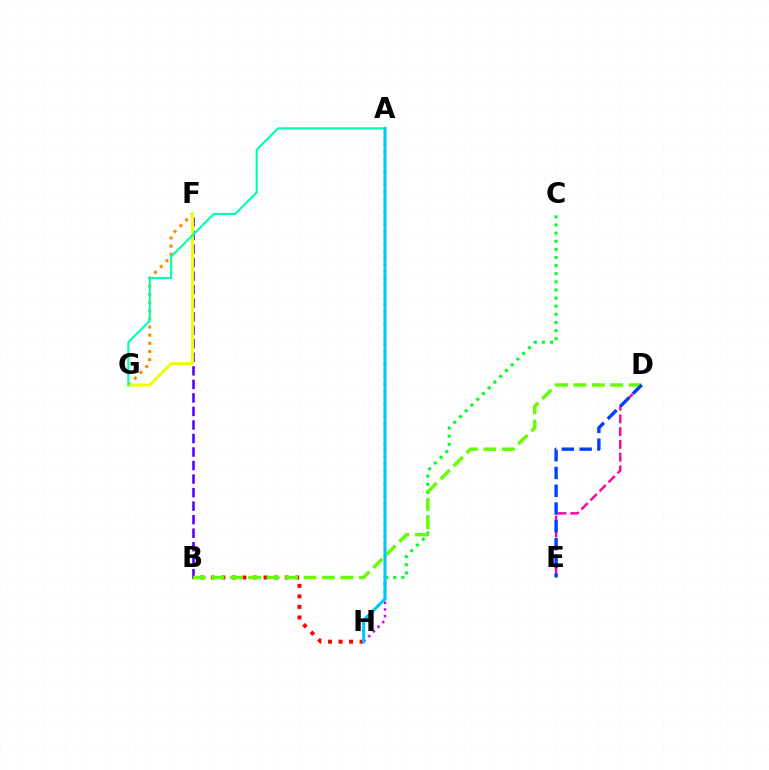{('C', 'H'): [{'color': '#00ff27', 'line_style': 'dotted', 'thickness': 2.21}], ('D', 'E'): [{'color': '#ff00a0', 'line_style': 'dashed', 'thickness': 1.73}, {'color': '#003fff', 'line_style': 'dashed', 'thickness': 2.42}], ('B', 'H'): [{'color': '#ff0000', 'line_style': 'dotted', 'thickness': 2.87}], ('B', 'F'): [{'color': '#4f00ff', 'line_style': 'dashed', 'thickness': 1.84}], ('F', 'G'): [{'color': '#ff8800', 'line_style': 'dotted', 'thickness': 2.22}, {'color': '#eeff00', 'line_style': 'solid', 'thickness': 2.12}], ('B', 'D'): [{'color': '#66ff00', 'line_style': 'dashed', 'thickness': 2.5}], ('A', 'G'): [{'color': '#00ffaf', 'line_style': 'solid', 'thickness': 1.52}], ('A', 'H'): [{'color': '#d600ff', 'line_style': 'dotted', 'thickness': 1.8}, {'color': '#00c7ff', 'line_style': 'solid', 'thickness': 2.14}]}